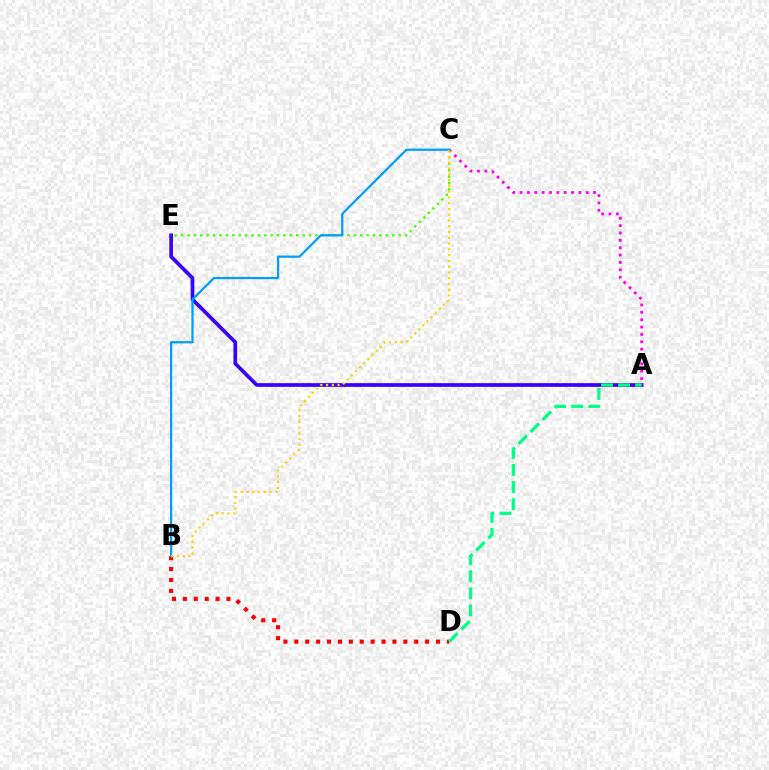{('A', 'E'): [{'color': '#3700ff', 'line_style': 'solid', 'thickness': 2.66}], ('A', 'C'): [{'color': '#ff00ed', 'line_style': 'dotted', 'thickness': 2.0}], ('C', 'E'): [{'color': '#4fff00', 'line_style': 'dotted', 'thickness': 1.74}], ('B', 'D'): [{'color': '#ff0000', 'line_style': 'dotted', 'thickness': 2.96}], ('A', 'D'): [{'color': '#00ff86', 'line_style': 'dashed', 'thickness': 2.32}], ('B', 'C'): [{'color': '#009eff', 'line_style': 'solid', 'thickness': 1.62}, {'color': '#ffd500', 'line_style': 'dotted', 'thickness': 1.57}]}